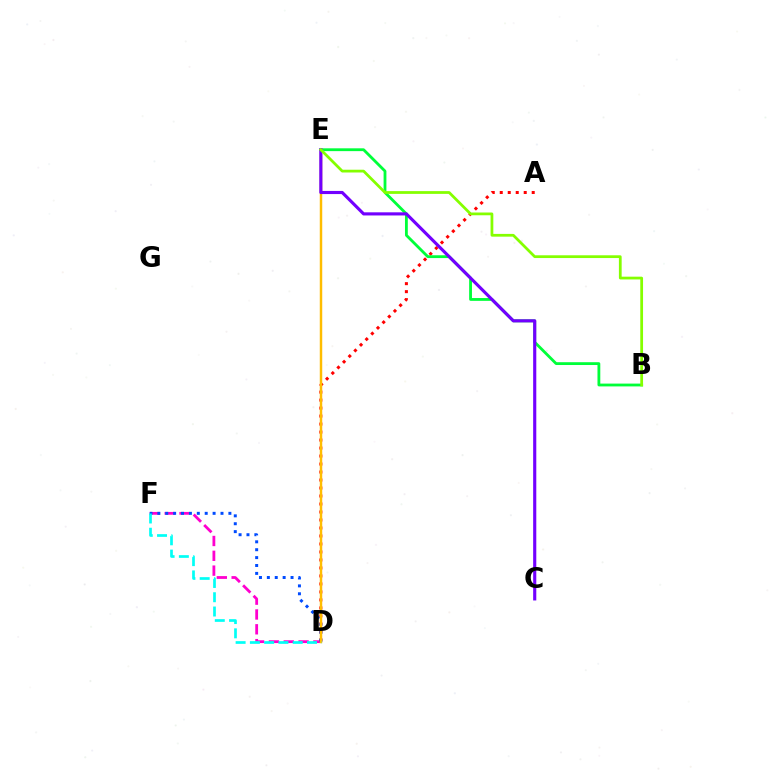{('D', 'F'): [{'color': '#ff00cf', 'line_style': 'dashed', 'thickness': 2.01}, {'color': '#004bff', 'line_style': 'dotted', 'thickness': 2.14}, {'color': '#00fff6', 'line_style': 'dashed', 'thickness': 1.94}], ('A', 'D'): [{'color': '#ff0000', 'line_style': 'dotted', 'thickness': 2.17}], ('B', 'E'): [{'color': '#00ff39', 'line_style': 'solid', 'thickness': 2.03}, {'color': '#84ff00', 'line_style': 'solid', 'thickness': 1.99}], ('D', 'E'): [{'color': '#ffbd00', 'line_style': 'solid', 'thickness': 1.77}], ('C', 'E'): [{'color': '#7200ff', 'line_style': 'solid', 'thickness': 2.26}]}